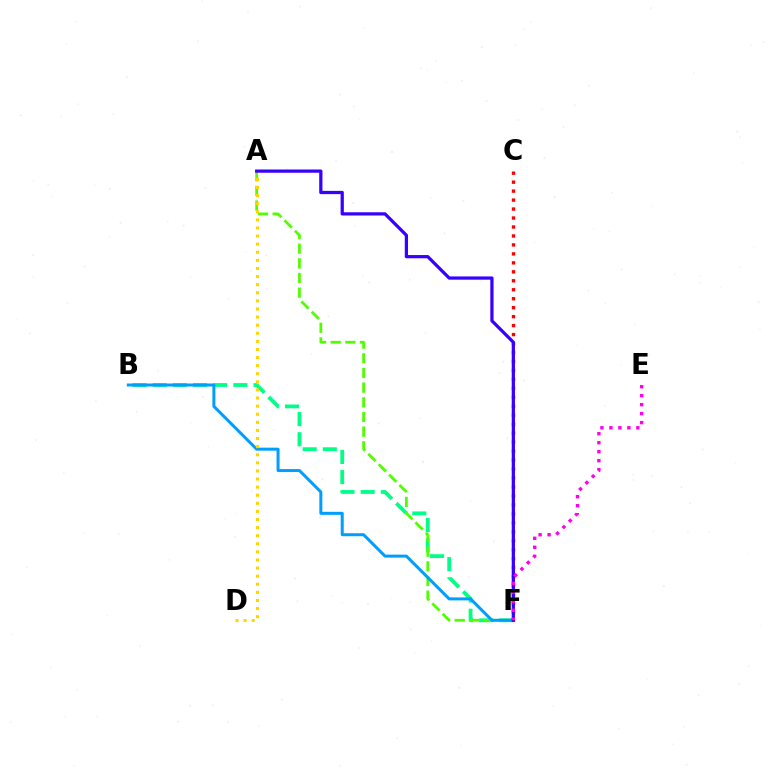{('B', 'F'): [{'color': '#00ff86', 'line_style': 'dashed', 'thickness': 2.74}, {'color': '#009eff', 'line_style': 'solid', 'thickness': 2.16}], ('A', 'F'): [{'color': '#4fff00', 'line_style': 'dashed', 'thickness': 1.99}, {'color': '#3700ff', 'line_style': 'solid', 'thickness': 2.33}], ('C', 'F'): [{'color': '#ff0000', 'line_style': 'dotted', 'thickness': 2.44}], ('A', 'D'): [{'color': '#ffd500', 'line_style': 'dotted', 'thickness': 2.2}], ('E', 'F'): [{'color': '#ff00ed', 'line_style': 'dotted', 'thickness': 2.44}]}